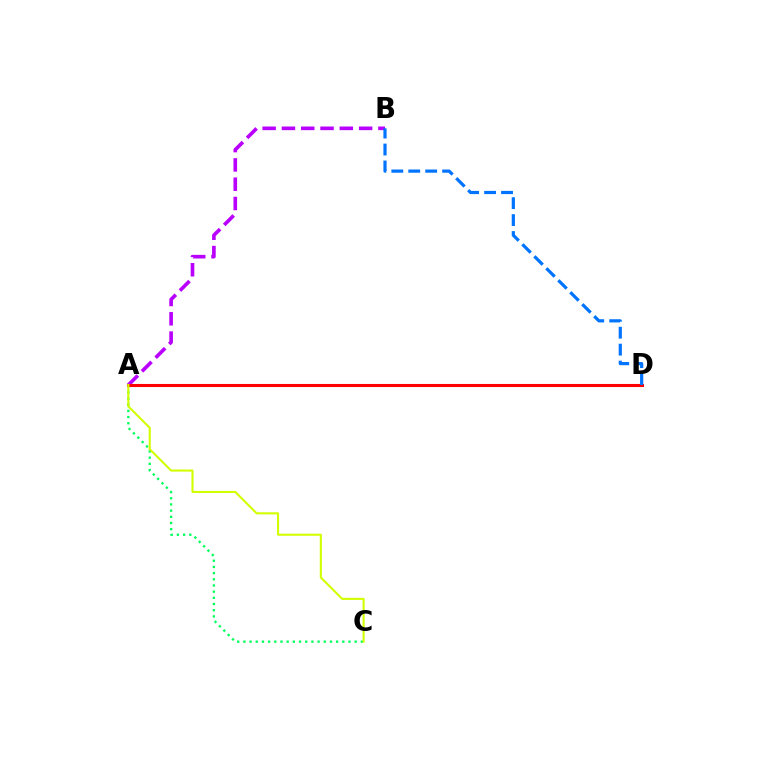{('A', 'B'): [{'color': '#b900ff', 'line_style': 'dashed', 'thickness': 2.62}], ('A', 'C'): [{'color': '#00ff5c', 'line_style': 'dotted', 'thickness': 1.68}, {'color': '#d1ff00', 'line_style': 'solid', 'thickness': 1.51}], ('A', 'D'): [{'color': '#ff0000', 'line_style': 'solid', 'thickness': 2.22}], ('B', 'D'): [{'color': '#0074ff', 'line_style': 'dashed', 'thickness': 2.3}]}